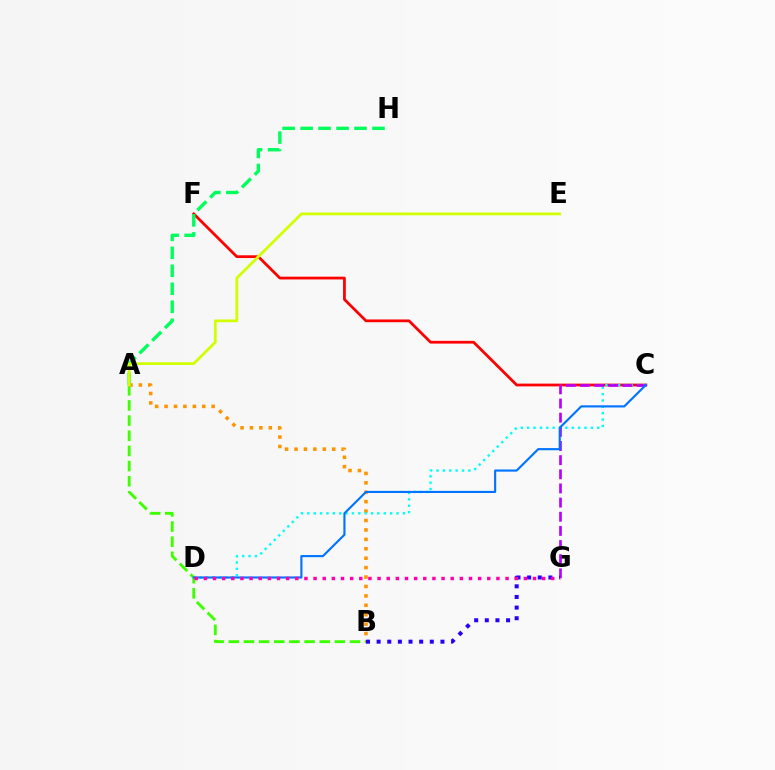{('A', 'B'): [{'color': '#3dff00', 'line_style': 'dashed', 'thickness': 2.06}, {'color': '#ff9400', 'line_style': 'dotted', 'thickness': 2.56}], ('C', 'F'): [{'color': '#ff0000', 'line_style': 'solid', 'thickness': 1.99}], ('A', 'H'): [{'color': '#00ff5c', 'line_style': 'dashed', 'thickness': 2.44}], ('A', 'E'): [{'color': '#d1ff00', 'line_style': 'solid', 'thickness': 1.98}], ('C', 'D'): [{'color': '#00fff6', 'line_style': 'dotted', 'thickness': 1.73}, {'color': '#0074ff', 'line_style': 'solid', 'thickness': 1.54}], ('C', 'G'): [{'color': '#b900ff', 'line_style': 'dashed', 'thickness': 1.92}], ('B', 'G'): [{'color': '#2500ff', 'line_style': 'dotted', 'thickness': 2.89}], ('D', 'G'): [{'color': '#ff00ac', 'line_style': 'dotted', 'thickness': 2.48}]}